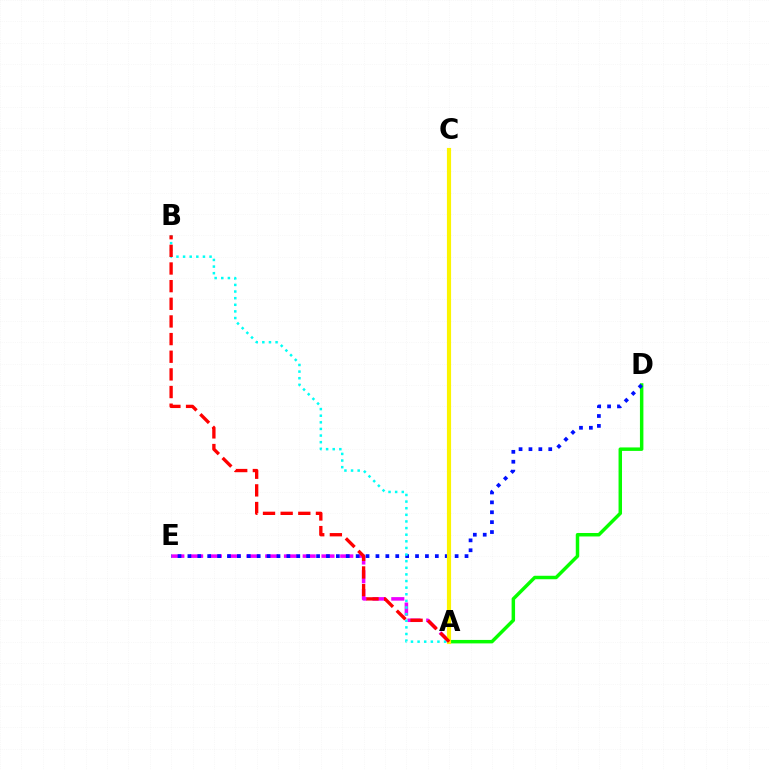{('A', 'E'): [{'color': '#ee00ff', 'line_style': 'dashed', 'thickness': 2.55}], ('A', 'D'): [{'color': '#08ff00', 'line_style': 'solid', 'thickness': 2.5}], ('D', 'E'): [{'color': '#0010ff', 'line_style': 'dotted', 'thickness': 2.69}], ('A', 'C'): [{'color': '#fcf500', 'line_style': 'solid', 'thickness': 2.99}], ('A', 'B'): [{'color': '#00fff6', 'line_style': 'dotted', 'thickness': 1.8}, {'color': '#ff0000', 'line_style': 'dashed', 'thickness': 2.4}]}